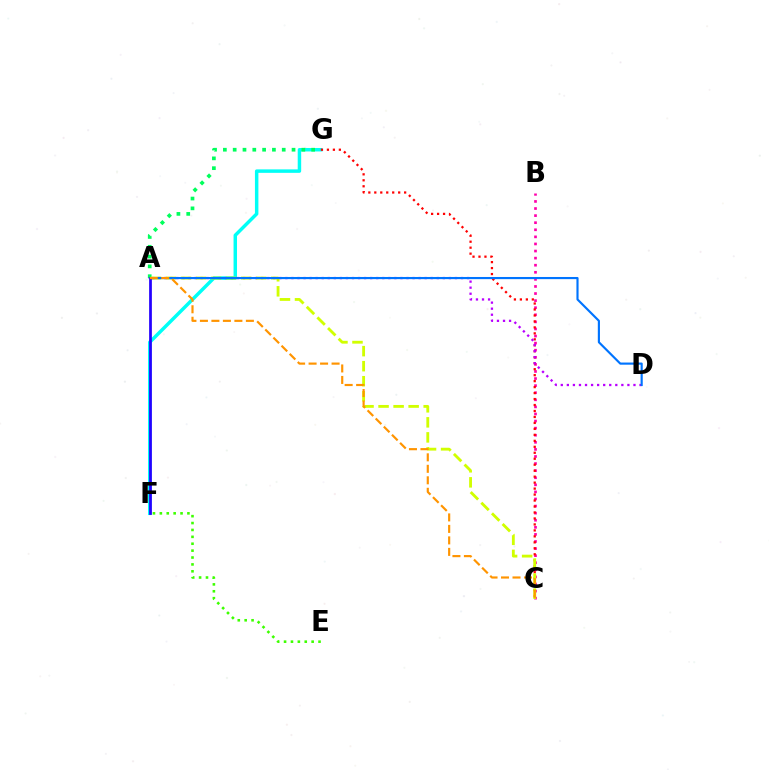{('B', 'C'): [{'color': '#ff00ac', 'line_style': 'dotted', 'thickness': 1.92}], ('F', 'G'): [{'color': '#00fff6', 'line_style': 'solid', 'thickness': 2.49}], ('C', 'G'): [{'color': '#ff0000', 'line_style': 'dotted', 'thickness': 1.62}], ('A', 'G'): [{'color': '#00ff5c', 'line_style': 'dotted', 'thickness': 2.67}], ('A', 'D'): [{'color': '#b900ff', 'line_style': 'dotted', 'thickness': 1.65}, {'color': '#0074ff', 'line_style': 'solid', 'thickness': 1.55}], ('A', 'C'): [{'color': '#d1ff00', 'line_style': 'dashed', 'thickness': 2.04}, {'color': '#ff9400', 'line_style': 'dashed', 'thickness': 1.56}], ('A', 'F'): [{'color': '#2500ff', 'line_style': 'solid', 'thickness': 1.97}], ('E', 'F'): [{'color': '#3dff00', 'line_style': 'dotted', 'thickness': 1.87}]}